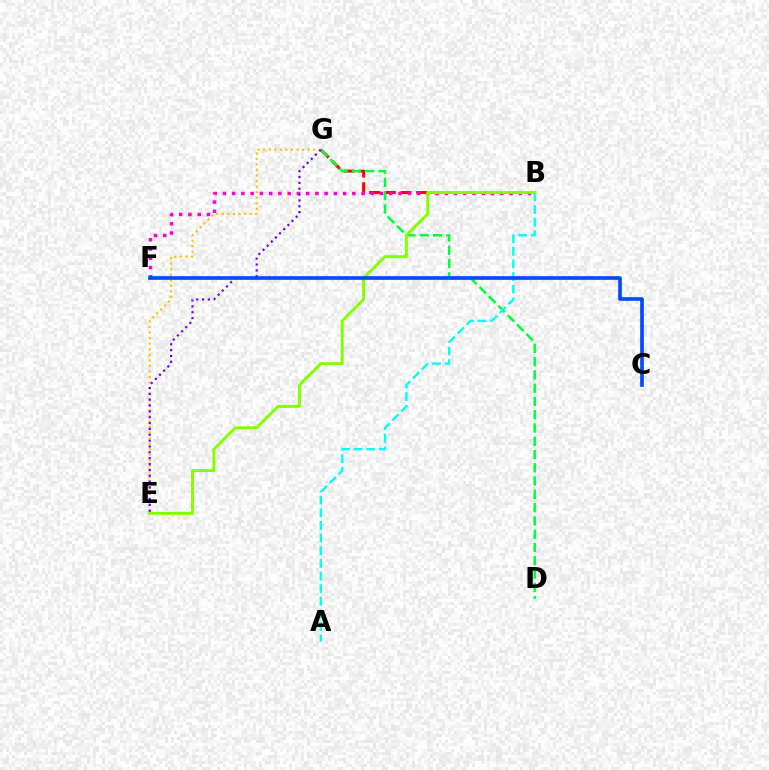{('B', 'G'): [{'color': '#ff0000', 'line_style': 'dashed', 'thickness': 2.13}], ('B', 'F'): [{'color': '#ff00cf', 'line_style': 'dotted', 'thickness': 2.51}], ('D', 'G'): [{'color': '#00ff39', 'line_style': 'dashed', 'thickness': 1.8}], ('A', 'B'): [{'color': '#00fff6', 'line_style': 'dashed', 'thickness': 1.72}], ('E', 'G'): [{'color': '#ffbd00', 'line_style': 'dotted', 'thickness': 1.51}, {'color': '#7200ff', 'line_style': 'dotted', 'thickness': 1.59}], ('B', 'E'): [{'color': '#84ff00', 'line_style': 'solid', 'thickness': 2.12}], ('C', 'F'): [{'color': '#004bff', 'line_style': 'solid', 'thickness': 2.64}]}